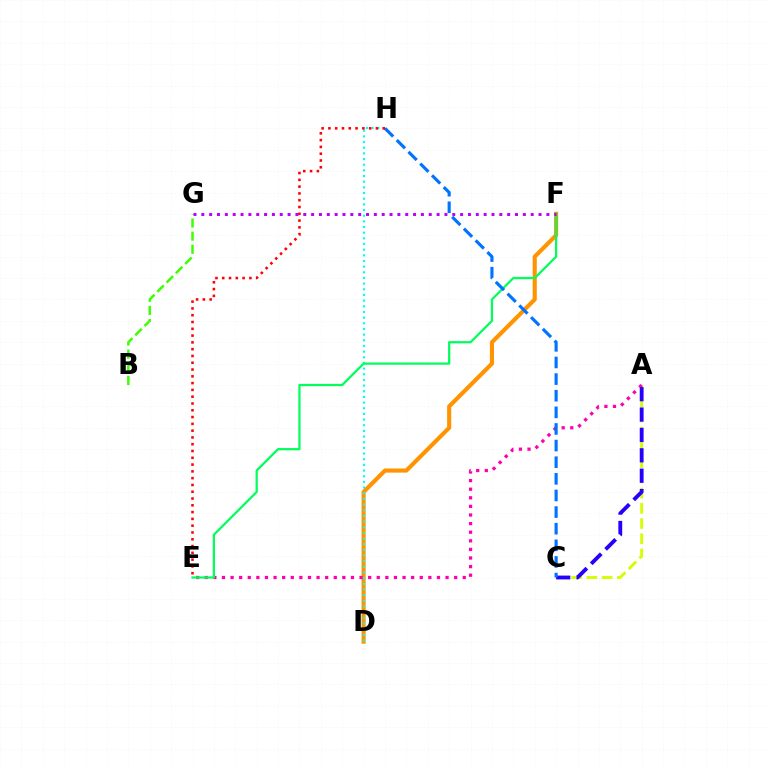{('A', 'C'): [{'color': '#d1ff00', 'line_style': 'dashed', 'thickness': 2.07}, {'color': '#2500ff', 'line_style': 'dashed', 'thickness': 2.77}], ('D', 'F'): [{'color': '#ff9400', 'line_style': 'solid', 'thickness': 2.97}], ('B', 'G'): [{'color': '#3dff00', 'line_style': 'dashed', 'thickness': 1.79}], ('A', 'E'): [{'color': '#ff00ac', 'line_style': 'dotted', 'thickness': 2.34}], ('D', 'H'): [{'color': '#00fff6', 'line_style': 'dotted', 'thickness': 1.54}], ('E', 'F'): [{'color': '#00ff5c', 'line_style': 'solid', 'thickness': 1.61}], ('F', 'G'): [{'color': '#b900ff', 'line_style': 'dotted', 'thickness': 2.13}], ('C', 'H'): [{'color': '#0074ff', 'line_style': 'dashed', 'thickness': 2.26}], ('E', 'H'): [{'color': '#ff0000', 'line_style': 'dotted', 'thickness': 1.84}]}